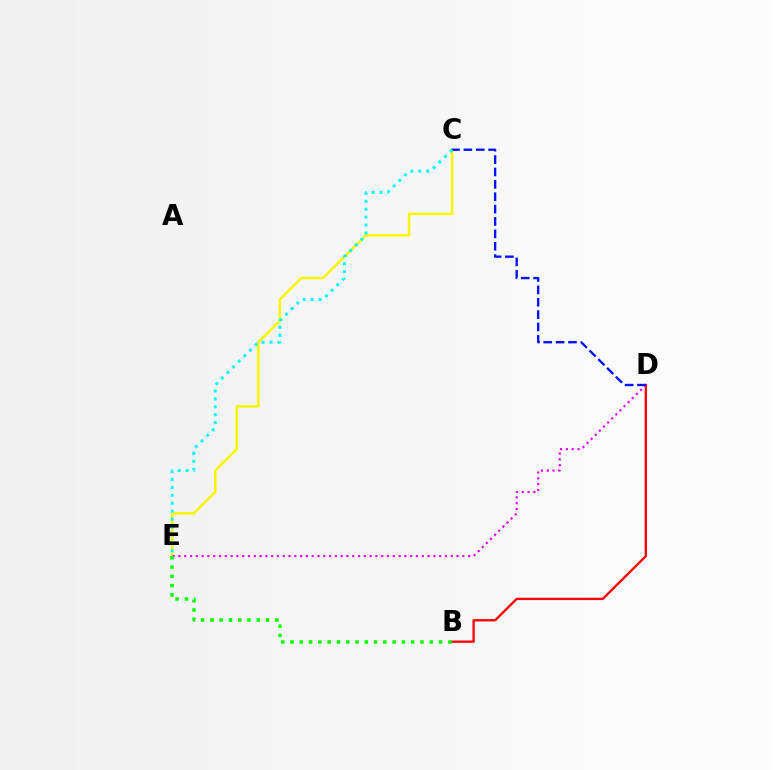{('C', 'E'): [{'color': '#fcf500', 'line_style': 'solid', 'thickness': 1.82}, {'color': '#00fff6', 'line_style': 'dotted', 'thickness': 2.15}], ('B', 'D'): [{'color': '#ff0000', 'line_style': 'solid', 'thickness': 1.68}], ('D', 'E'): [{'color': '#ee00ff', 'line_style': 'dotted', 'thickness': 1.57}], ('C', 'D'): [{'color': '#0010ff', 'line_style': 'dashed', 'thickness': 1.68}], ('B', 'E'): [{'color': '#08ff00', 'line_style': 'dotted', 'thickness': 2.52}]}